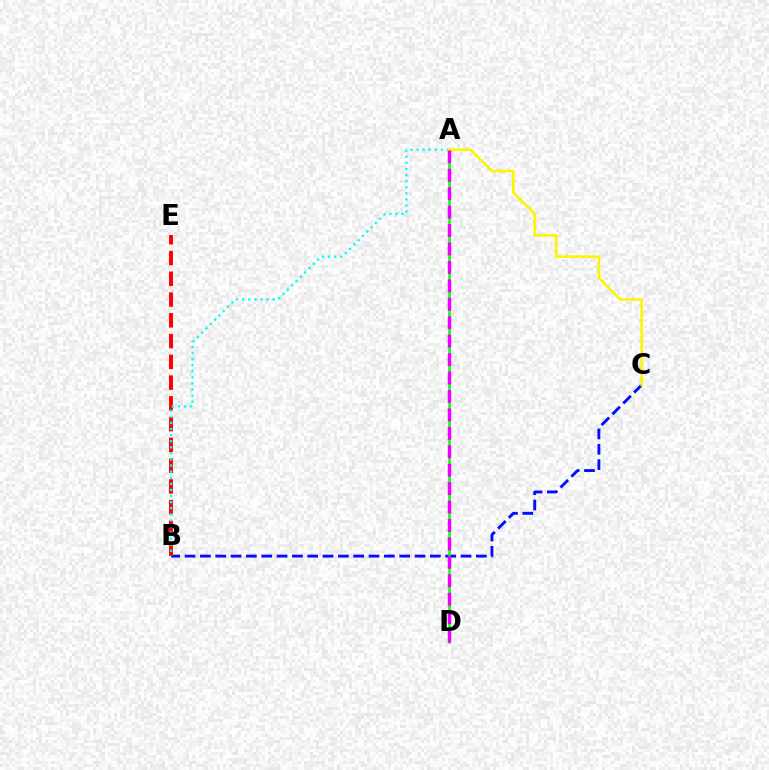{('B', 'C'): [{'color': '#0010ff', 'line_style': 'dashed', 'thickness': 2.08}], ('A', 'D'): [{'color': '#08ff00', 'line_style': 'solid', 'thickness': 1.83}, {'color': '#ee00ff', 'line_style': 'dashed', 'thickness': 2.5}], ('B', 'E'): [{'color': '#ff0000', 'line_style': 'dashed', 'thickness': 2.82}], ('A', 'B'): [{'color': '#00fff6', 'line_style': 'dotted', 'thickness': 1.65}], ('A', 'C'): [{'color': '#fcf500', 'line_style': 'solid', 'thickness': 1.87}]}